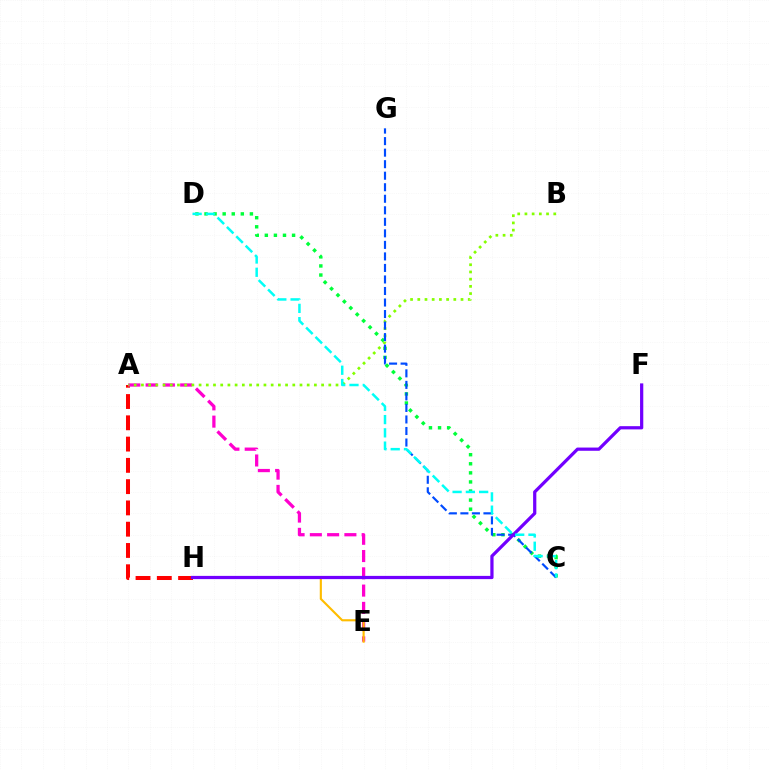{('C', 'D'): [{'color': '#00ff39', 'line_style': 'dotted', 'thickness': 2.47}, {'color': '#00fff6', 'line_style': 'dashed', 'thickness': 1.8}], ('A', 'H'): [{'color': '#ff0000', 'line_style': 'dashed', 'thickness': 2.89}], ('A', 'E'): [{'color': '#ff00cf', 'line_style': 'dashed', 'thickness': 2.35}], ('E', 'H'): [{'color': '#ffbd00', 'line_style': 'solid', 'thickness': 1.54}], ('A', 'B'): [{'color': '#84ff00', 'line_style': 'dotted', 'thickness': 1.96}], ('C', 'G'): [{'color': '#004bff', 'line_style': 'dashed', 'thickness': 1.57}], ('F', 'H'): [{'color': '#7200ff', 'line_style': 'solid', 'thickness': 2.32}]}